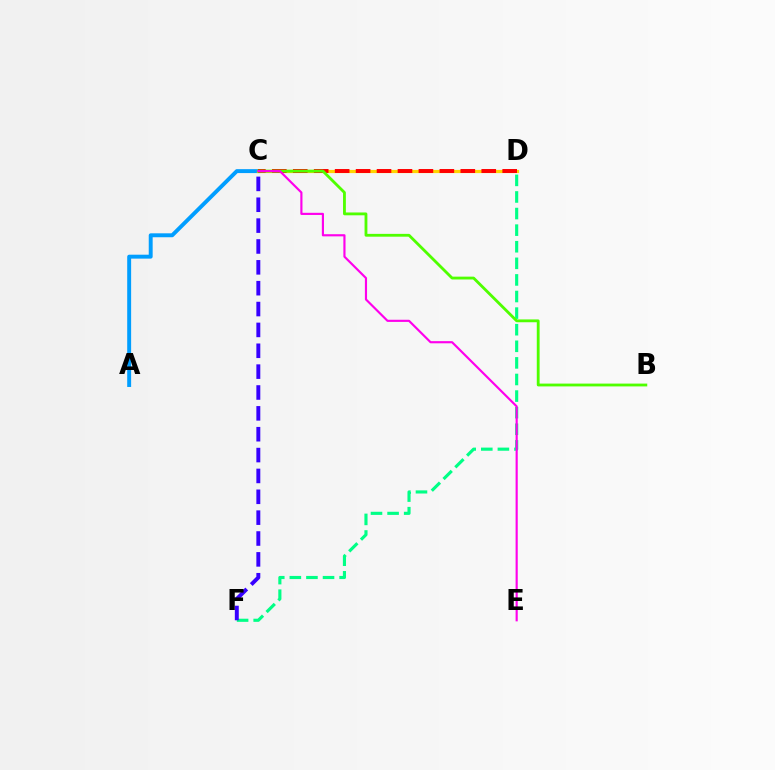{('A', 'C'): [{'color': '#009eff', 'line_style': 'solid', 'thickness': 2.83}], ('D', 'F'): [{'color': '#00ff86', 'line_style': 'dashed', 'thickness': 2.25}], ('C', 'D'): [{'color': '#ffd500', 'line_style': 'solid', 'thickness': 2.29}, {'color': '#ff0000', 'line_style': 'dashed', 'thickness': 2.85}], ('B', 'C'): [{'color': '#4fff00', 'line_style': 'solid', 'thickness': 2.03}], ('C', 'E'): [{'color': '#ff00ed', 'line_style': 'solid', 'thickness': 1.55}], ('C', 'F'): [{'color': '#3700ff', 'line_style': 'dashed', 'thickness': 2.83}]}